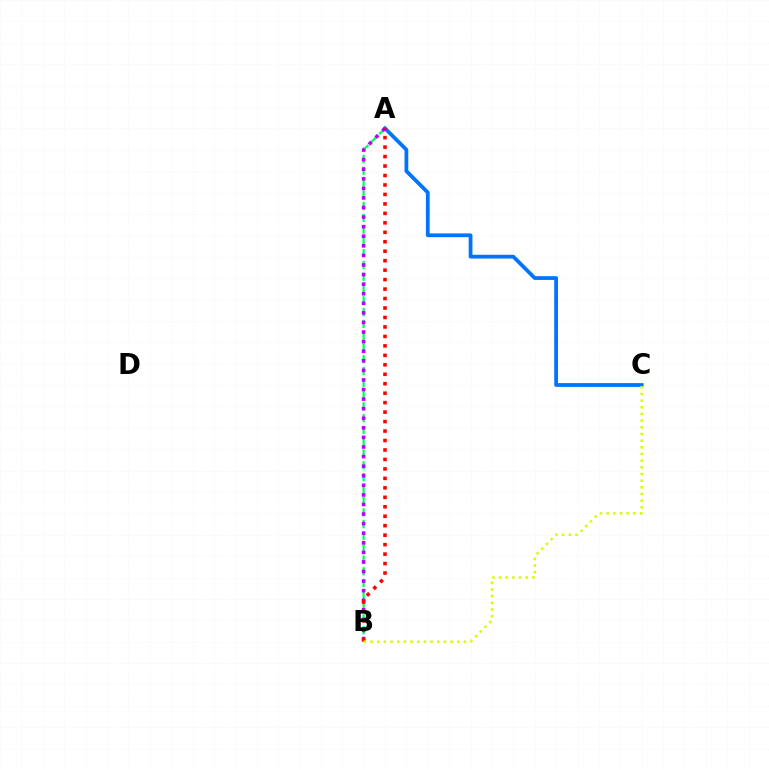{('A', 'B'): [{'color': '#00ff5c', 'line_style': 'dashed', 'thickness': 1.6}, {'color': '#b900ff', 'line_style': 'dotted', 'thickness': 2.6}, {'color': '#ff0000', 'line_style': 'dotted', 'thickness': 2.57}], ('A', 'C'): [{'color': '#0074ff', 'line_style': 'solid', 'thickness': 2.71}], ('B', 'C'): [{'color': '#d1ff00', 'line_style': 'dotted', 'thickness': 1.81}]}